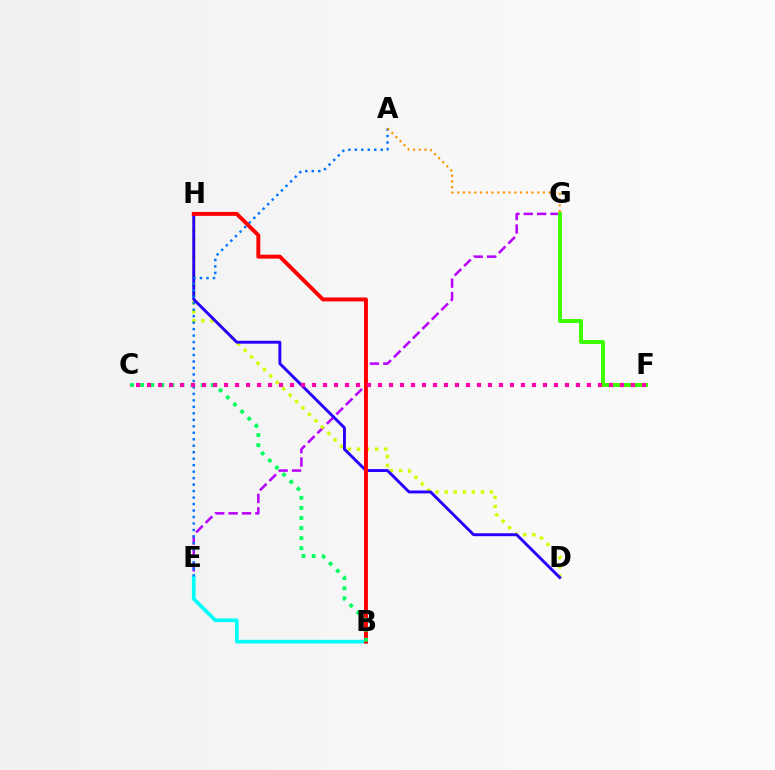{('E', 'G'): [{'color': '#b900ff', 'line_style': 'dashed', 'thickness': 1.82}], ('D', 'H'): [{'color': '#d1ff00', 'line_style': 'dotted', 'thickness': 2.46}, {'color': '#2500ff', 'line_style': 'solid', 'thickness': 2.1}], ('F', 'G'): [{'color': '#3dff00', 'line_style': 'solid', 'thickness': 2.86}], ('B', 'E'): [{'color': '#00fff6', 'line_style': 'solid', 'thickness': 2.64}], ('A', 'E'): [{'color': '#0074ff', 'line_style': 'dotted', 'thickness': 1.76}], ('B', 'H'): [{'color': '#ff0000', 'line_style': 'solid', 'thickness': 2.82}], ('B', 'C'): [{'color': '#00ff5c', 'line_style': 'dotted', 'thickness': 2.74}], ('C', 'F'): [{'color': '#ff00ac', 'line_style': 'dotted', 'thickness': 2.99}], ('A', 'G'): [{'color': '#ff9400', 'line_style': 'dotted', 'thickness': 1.55}]}